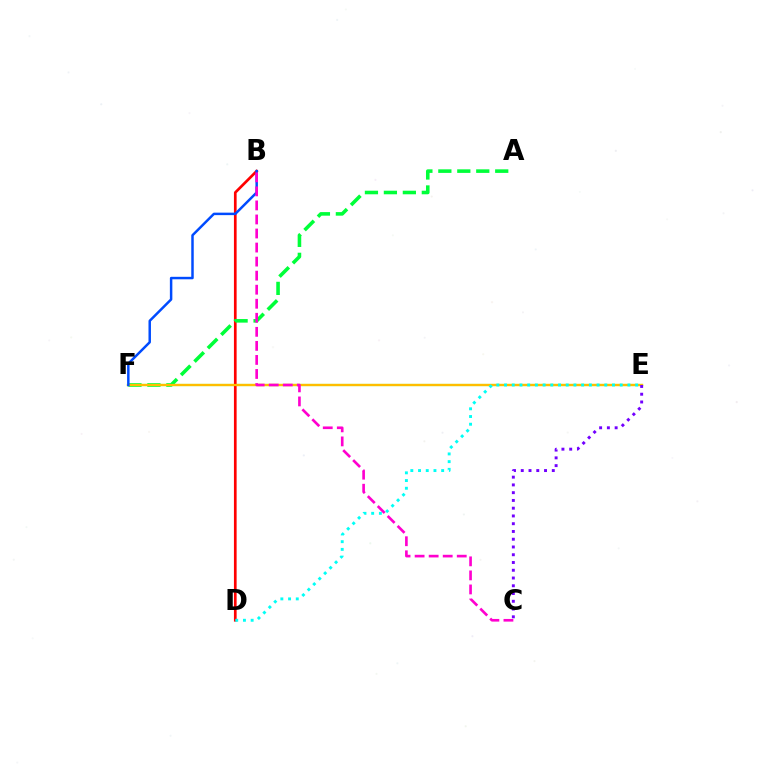{('E', 'F'): [{'color': '#84ff00', 'line_style': 'solid', 'thickness': 1.59}, {'color': '#ffbd00', 'line_style': 'solid', 'thickness': 1.6}], ('B', 'D'): [{'color': '#ff0000', 'line_style': 'solid', 'thickness': 1.94}], ('A', 'F'): [{'color': '#00ff39', 'line_style': 'dashed', 'thickness': 2.58}], ('C', 'E'): [{'color': '#7200ff', 'line_style': 'dotted', 'thickness': 2.11}], ('B', 'F'): [{'color': '#004bff', 'line_style': 'solid', 'thickness': 1.78}], ('B', 'C'): [{'color': '#ff00cf', 'line_style': 'dashed', 'thickness': 1.91}], ('D', 'E'): [{'color': '#00fff6', 'line_style': 'dotted', 'thickness': 2.1}]}